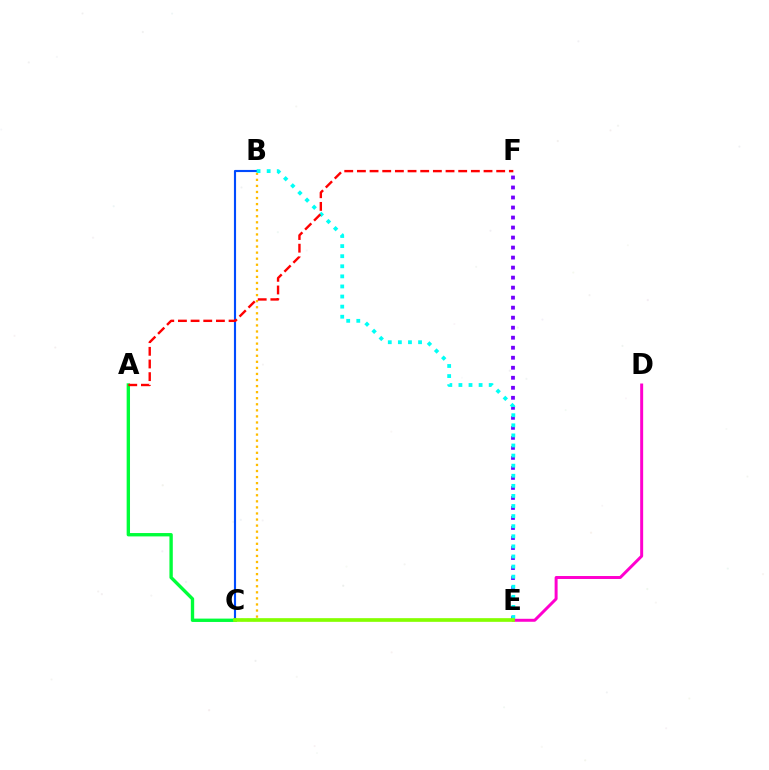{('E', 'F'): [{'color': '#7200ff', 'line_style': 'dotted', 'thickness': 2.72}], ('B', 'C'): [{'color': '#004bff', 'line_style': 'solid', 'thickness': 1.54}, {'color': '#ffbd00', 'line_style': 'dotted', 'thickness': 1.65}], ('D', 'E'): [{'color': '#ff00cf', 'line_style': 'solid', 'thickness': 2.14}], ('A', 'C'): [{'color': '#00ff39', 'line_style': 'solid', 'thickness': 2.42}], ('B', 'E'): [{'color': '#00fff6', 'line_style': 'dotted', 'thickness': 2.74}], ('C', 'E'): [{'color': '#84ff00', 'line_style': 'solid', 'thickness': 2.65}], ('A', 'F'): [{'color': '#ff0000', 'line_style': 'dashed', 'thickness': 1.72}]}